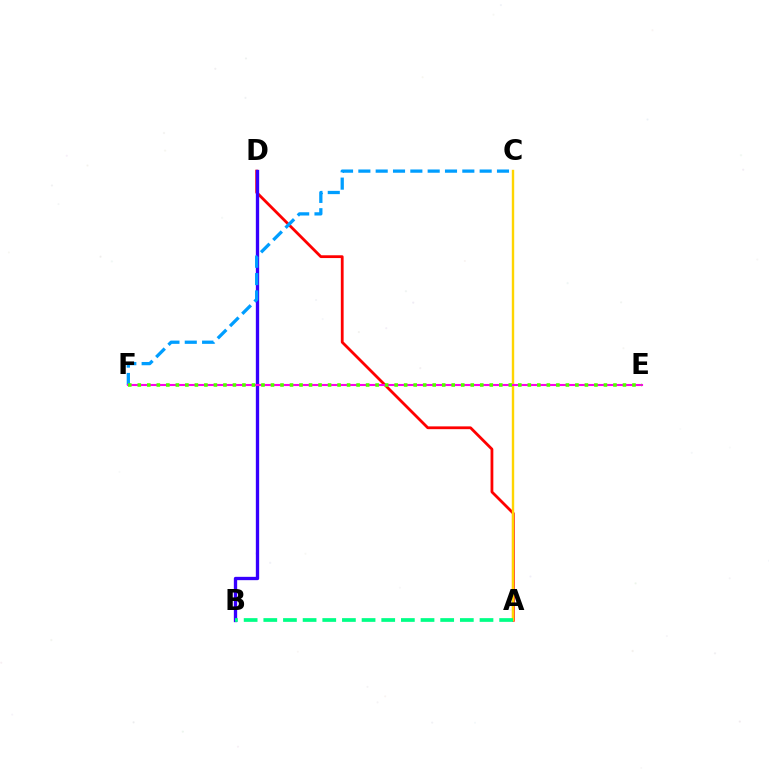{('A', 'D'): [{'color': '#ff0000', 'line_style': 'solid', 'thickness': 2.01}], ('B', 'D'): [{'color': '#3700ff', 'line_style': 'solid', 'thickness': 2.4}], ('C', 'F'): [{'color': '#009eff', 'line_style': 'dashed', 'thickness': 2.35}], ('A', 'C'): [{'color': '#ffd500', 'line_style': 'solid', 'thickness': 1.73}], ('E', 'F'): [{'color': '#ff00ed', 'line_style': 'solid', 'thickness': 1.52}, {'color': '#4fff00', 'line_style': 'dotted', 'thickness': 2.58}], ('A', 'B'): [{'color': '#00ff86', 'line_style': 'dashed', 'thickness': 2.67}]}